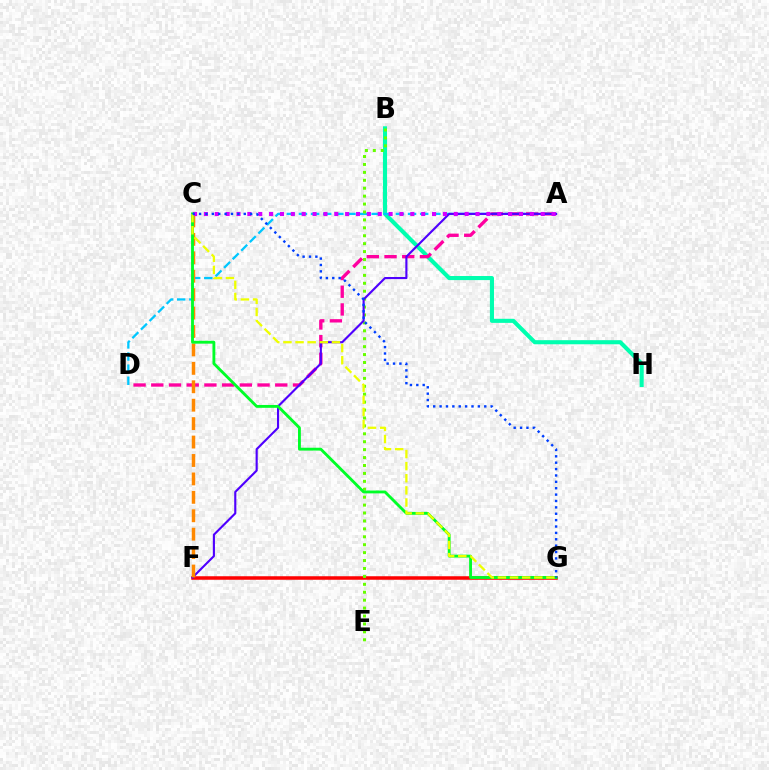{('B', 'H'): [{'color': '#00ffaf', 'line_style': 'solid', 'thickness': 2.94}], ('A', 'D'): [{'color': '#ff00a0', 'line_style': 'dashed', 'thickness': 2.41}, {'color': '#00c7ff', 'line_style': 'dashed', 'thickness': 1.65}], ('F', 'G'): [{'color': '#ff0000', 'line_style': 'solid', 'thickness': 2.53}], ('B', 'E'): [{'color': '#66ff00', 'line_style': 'dotted', 'thickness': 2.15}], ('A', 'F'): [{'color': '#4f00ff', 'line_style': 'solid', 'thickness': 1.53}], ('C', 'F'): [{'color': '#ff8800', 'line_style': 'dashed', 'thickness': 2.5}], ('A', 'C'): [{'color': '#d600ff', 'line_style': 'dotted', 'thickness': 2.95}], ('C', 'G'): [{'color': '#00ff27', 'line_style': 'solid', 'thickness': 2.06}, {'color': '#eeff00', 'line_style': 'dashed', 'thickness': 1.65}, {'color': '#003fff', 'line_style': 'dotted', 'thickness': 1.73}]}